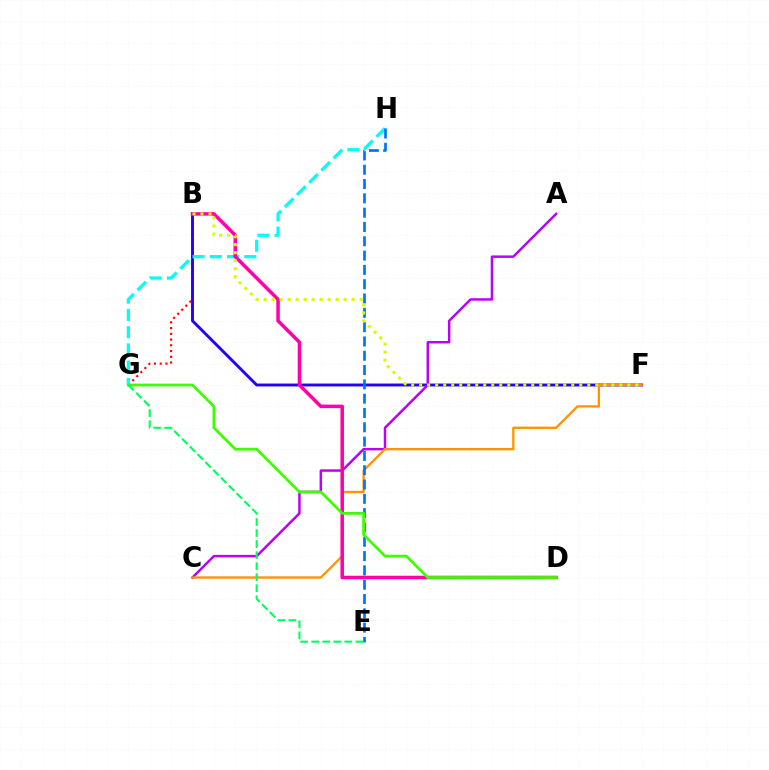{('B', 'G'): [{'color': '#ff0000', 'line_style': 'dotted', 'thickness': 1.56}], ('B', 'F'): [{'color': '#2500ff', 'line_style': 'solid', 'thickness': 2.09}, {'color': '#d1ff00', 'line_style': 'dotted', 'thickness': 2.17}], ('A', 'C'): [{'color': '#b900ff', 'line_style': 'solid', 'thickness': 1.78}], ('C', 'F'): [{'color': '#ff9400', 'line_style': 'solid', 'thickness': 1.67}], ('G', 'H'): [{'color': '#00fff6', 'line_style': 'dashed', 'thickness': 2.34}], ('E', 'H'): [{'color': '#0074ff', 'line_style': 'dashed', 'thickness': 1.94}], ('B', 'D'): [{'color': '#ff00ac', 'line_style': 'solid', 'thickness': 2.53}], ('D', 'G'): [{'color': '#3dff00', 'line_style': 'solid', 'thickness': 2.0}], ('E', 'G'): [{'color': '#00ff5c', 'line_style': 'dashed', 'thickness': 1.5}]}